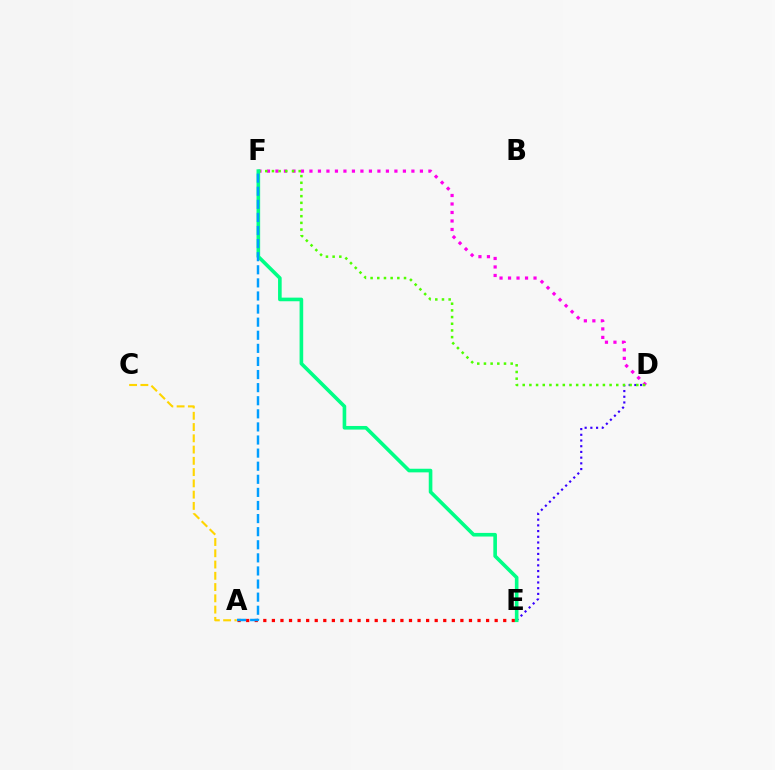{('D', 'E'): [{'color': '#3700ff', 'line_style': 'dotted', 'thickness': 1.55}], ('D', 'F'): [{'color': '#ff00ed', 'line_style': 'dotted', 'thickness': 2.31}, {'color': '#4fff00', 'line_style': 'dotted', 'thickness': 1.82}], ('A', 'E'): [{'color': '#ff0000', 'line_style': 'dotted', 'thickness': 2.33}], ('E', 'F'): [{'color': '#00ff86', 'line_style': 'solid', 'thickness': 2.61}], ('A', 'C'): [{'color': '#ffd500', 'line_style': 'dashed', 'thickness': 1.53}], ('A', 'F'): [{'color': '#009eff', 'line_style': 'dashed', 'thickness': 1.78}]}